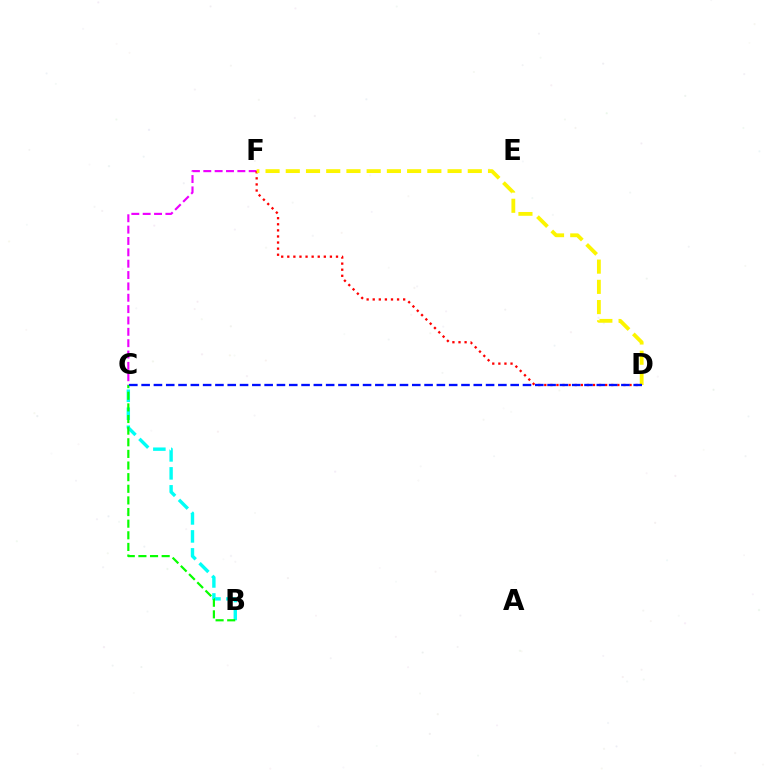{('B', 'C'): [{'color': '#00fff6', 'line_style': 'dashed', 'thickness': 2.44}, {'color': '#08ff00', 'line_style': 'dashed', 'thickness': 1.58}], ('C', 'F'): [{'color': '#ee00ff', 'line_style': 'dashed', 'thickness': 1.54}], ('D', 'F'): [{'color': '#ff0000', 'line_style': 'dotted', 'thickness': 1.65}, {'color': '#fcf500', 'line_style': 'dashed', 'thickness': 2.75}], ('C', 'D'): [{'color': '#0010ff', 'line_style': 'dashed', 'thickness': 1.67}]}